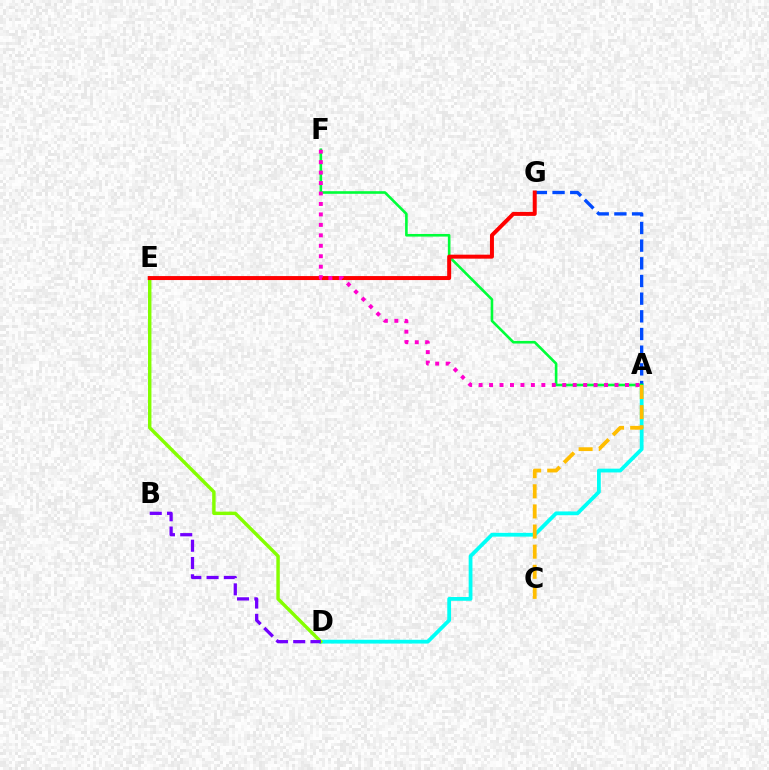{('A', 'D'): [{'color': '#00fff6', 'line_style': 'solid', 'thickness': 2.72}], ('D', 'E'): [{'color': '#84ff00', 'line_style': 'solid', 'thickness': 2.47}], ('A', 'G'): [{'color': '#004bff', 'line_style': 'dashed', 'thickness': 2.4}], ('A', 'F'): [{'color': '#00ff39', 'line_style': 'solid', 'thickness': 1.89}, {'color': '#ff00cf', 'line_style': 'dotted', 'thickness': 2.84}], ('E', 'G'): [{'color': '#ff0000', 'line_style': 'solid', 'thickness': 2.87}], ('B', 'D'): [{'color': '#7200ff', 'line_style': 'dashed', 'thickness': 2.35}], ('A', 'C'): [{'color': '#ffbd00', 'line_style': 'dashed', 'thickness': 2.73}]}